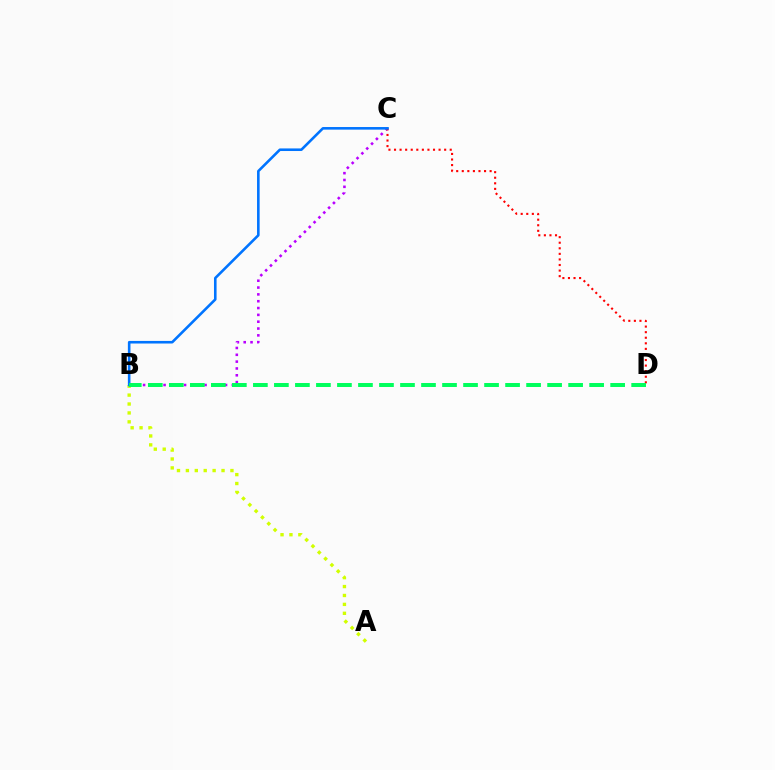{('B', 'C'): [{'color': '#b900ff', 'line_style': 'dotted', 'thickness': 1.86}, {'color': '#0074ff', 'line_style': 'solid', 'thickness': 1.87}], ('A', 'B'): [{'color': '#d1ff00', 'line_style': 'dotted', 'thickness': 2.42}], ('C', 'D'): [{'color': '#ff0000', 'line_style': 'dotted', 'thickness': 1.51}], ('B', 'D'): [{'color': '#00ff5c', 'line_style': 'dashed', 'thickness': 2.86}]}